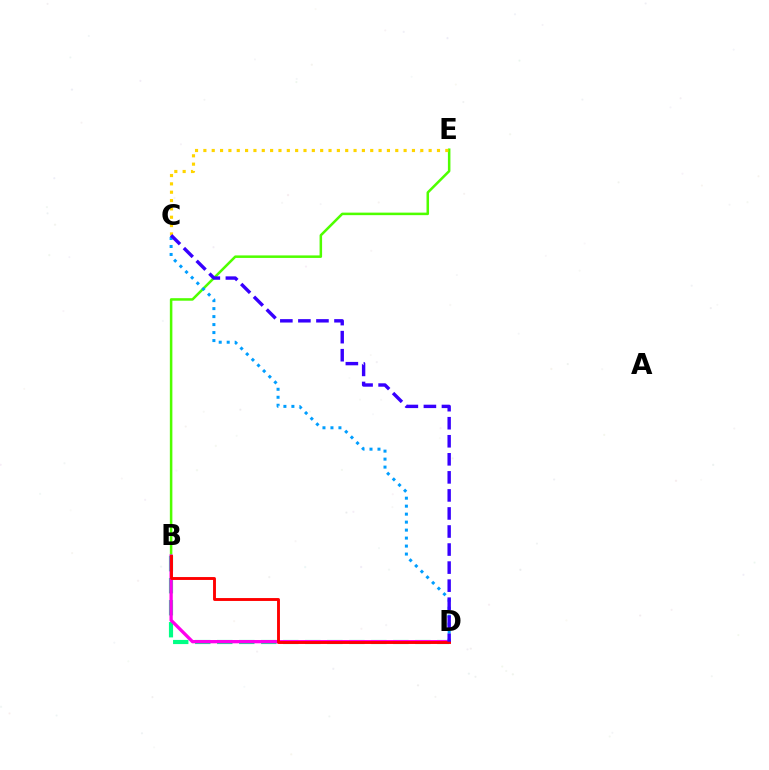{('B', 'E'): [{'color': '#4fff00', 'line_style': 'solid', 'thickness': 1.82}], ('C', 'E'): [{'color': '#ffd500', 'line_style': 'dotted', 'thickness': 2.27}], ('B', 'D'): [{'color': '#00ff86', 'line_style': 'dashed', 'thickness': 2.99}, {'color': '#ff00ed', 'line_style': 'solid', 'thickness': 2.38}, {'color': '#ff0000', 'line_style': 'solid', 'thickness': 2.08}], ('C', 'D'): [{'color': '#009eff', 'line_style': 'dotted', 'thickness': 2.17}, {'color': '#3700ff', 'line_style': 'dashed', 'thickness': 2.45}]}